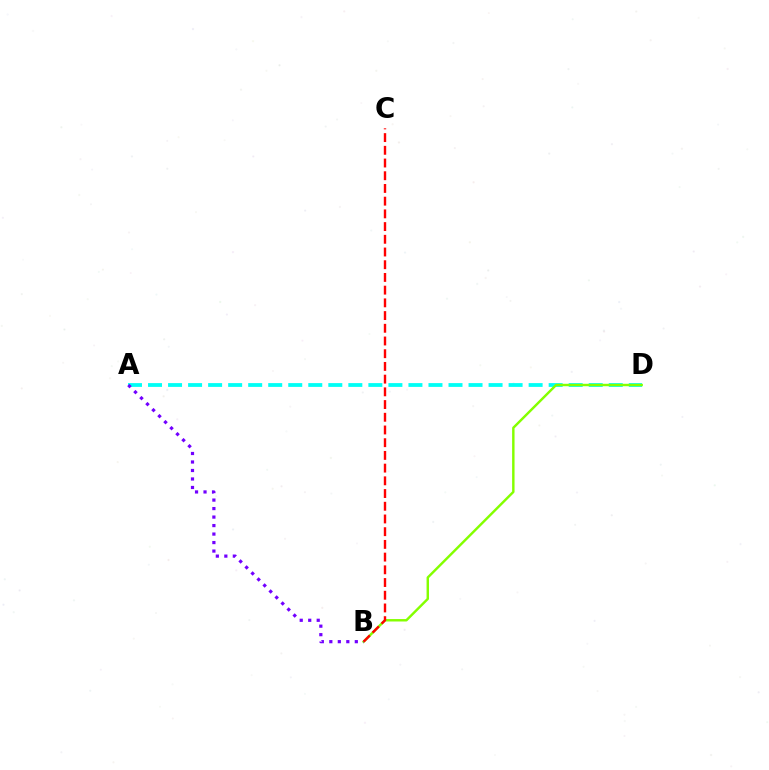{('A', 'D'): [{'color': '#00fff6', 'line_style': 'dashed', 'thickness': 2.72}], ('B', 'D'): [{'color': '#84ff00', 'line_style': 'solid', 'thickness': 1.75}], ('A', 'B'): [{'color': '#7200ff', 'line_style': 'dotted', 'thickness': 2.31}], ('B', 'C'): [{'color': '#ff0000', 'line_style': 'dashed', 'thickness': 1.73}]}